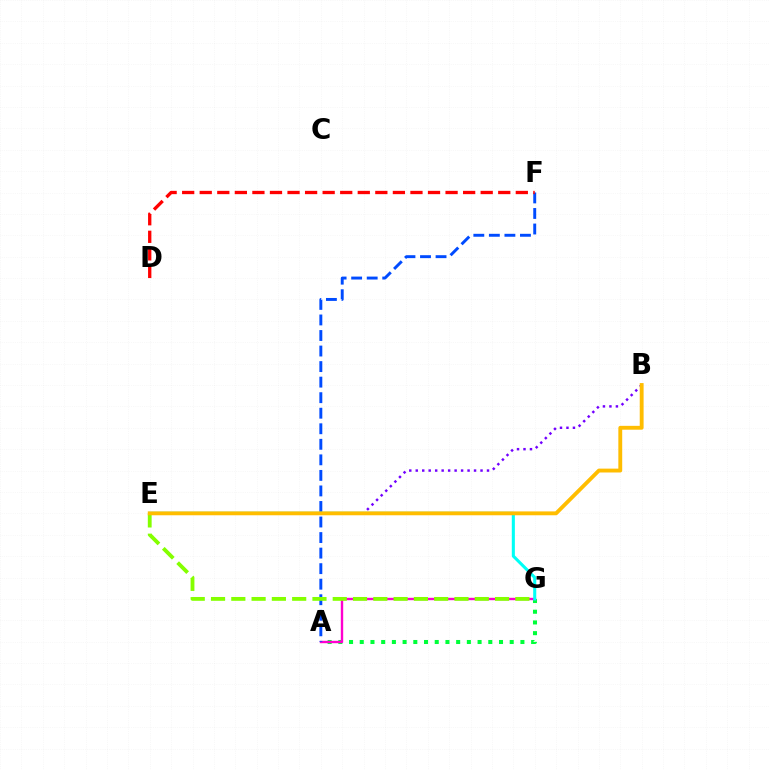{('A', 'G'): [{'color': '#00ff39', 'line_style': 'dotted', 'thickness': 2.91}, {'color': '#ff00cf', 'line_style': 'solid', 'thickness': 1.72}], ('A', 'F'): [{'color': '#004bff', 'line_style': 'dashed', 'thickness': 2.11}], ('E', 'G'): [{'color': '#00fff6', 'line_style': 'solid', 'thickness': 2.21}, {'color': '#84ff00', 'line_style': 'dashed', 'thickness': 2.76}], ('B', 'E'): [{'color': '#7200ff', 'line_style': 'dotted', 'thickness': 1.76}, {'color': '#ffbd00', 'line_style': 'solid', 'thickness': 2.78}], ('D', 'F'): [{'color': '#ff0000', 'line_style': 'dashed', 'thickness': 2.39}]}